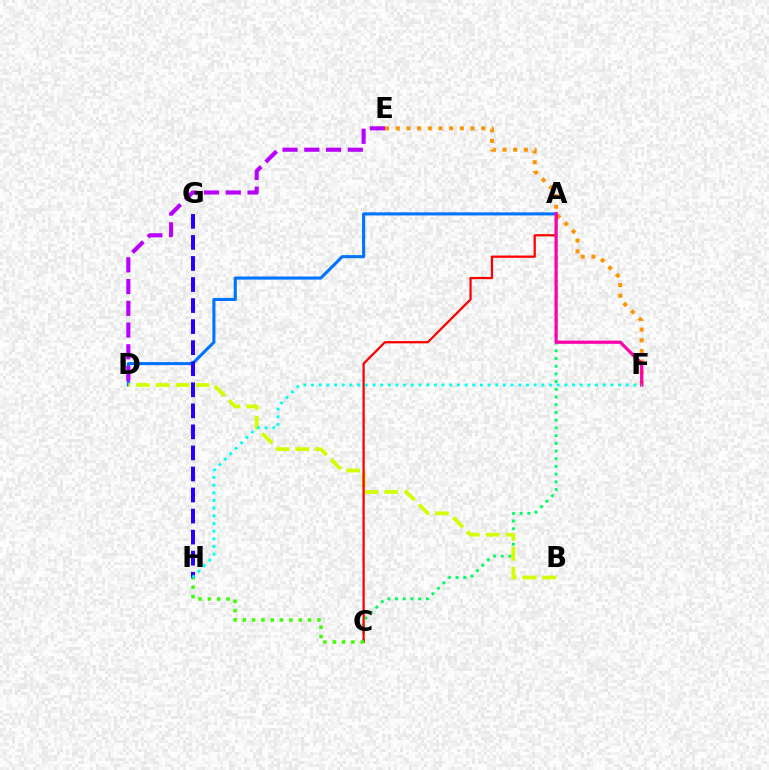{('A', 'C'): [{'color': '#00ff5c', 'line_style': 'dotted', 'thickness': 2.1}, {'color': '#ff0000', 'line_style': 'solid', 'thickness': 1.62}], ('A', 'D'): [{'color': '#0074ff', 'line_style': 'solid', 'thickness': 2.23}], ('E', 'F'): [{'color': '#ff9400', 'line_style': 'dotted', 'thickness': 2.9}], ('G', 'H'): [{'color': '#2500ff', 'line_style': 'dashed', 'thickness': 2.86}], ('B', 'D'): [{'color': '#d1ff00', 'line_style': 'dashed', 'thickness': 2.7}], ('A', 'F'): [{'color': '#ff00ac', 'line_style': 'solid', 'thickness': 2.31}], ('C', 'H'): [{'color': '#3dff00', 'line_style': 'dotted', 'thickness': 2.54}], ('D', 'E'): [{'color': '#b900ff', 'line_style': 'dashed', 'thickness': 2.95}], ('F', 'H'): [{'color': '#00fff6', 'line_style': 'dotted', 'thickness': 2.09}]}